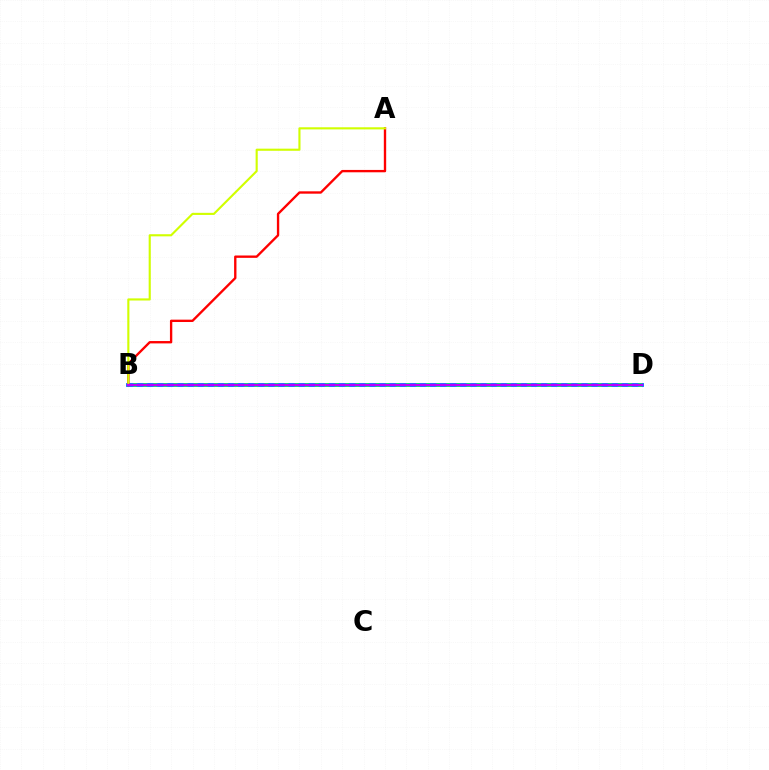{('B', 'D'): [{'color': '#0074ff', 'line_style': 'solid', 'thickness': 2.76}, {'color': '#00ff5c', 'line_style': 'dotted', 'thickness': 2.74}, {'color': '#b900ff', 'line_style': 'solid', 'thickness': 1.67}], ('A', 'B'): [{'color': '#ff0000', 'line_style': 'solid', 'thickness': 1.7}, {'color': '#d1ff00', 'line_style': 'solid', 'thickness': 1.53}]}